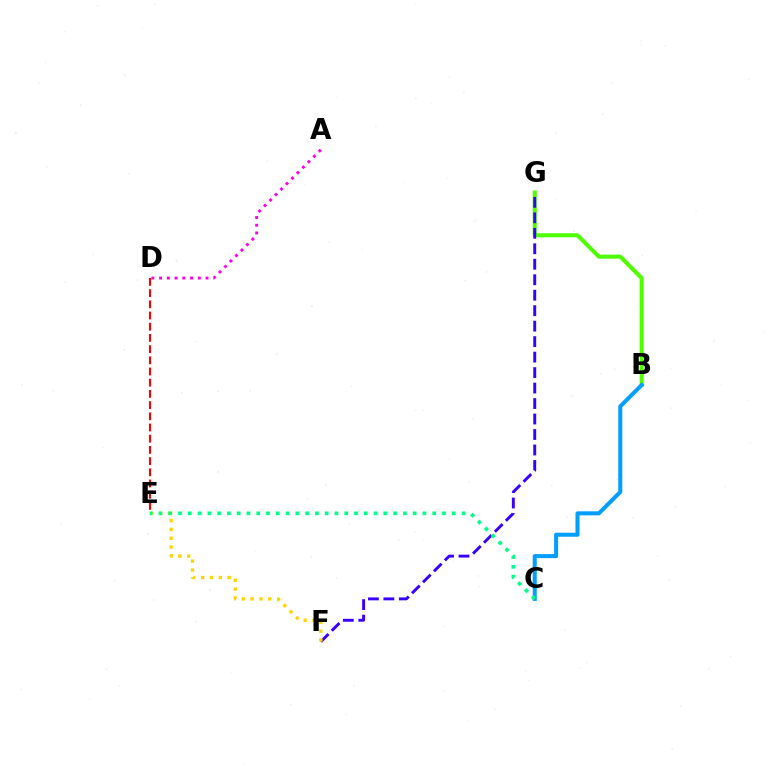{('B', 'G'): [{'color': '#4fff00', 'line_style': 'solid', 'thickness': 2.92}], ('B', 'C'): [{'color': '#009eff', 'line_style': 'solid', 'thickness': 2.9}], ('F', 'G'): [{'color': '#3700ff', 'line_style': 'dashed', 'thickness': 2.1}], ('E', 'F'): [{'color': '#ffd500', 'line_style': 'dotted', 'thickness': 2.4}], ('C', 'E'): [{'color': '#00ff86', 'line_style': 'dotted', 'thickness': 2.66}], ('D', 'E'): [{'color': '#ff0000', 'line_style': 'dashed', 'thickness': 1.52}], ('A', 'D'): [{'color': '#ff00ed', 'line_style': 'dotted', 'thickness': 2.1}]}